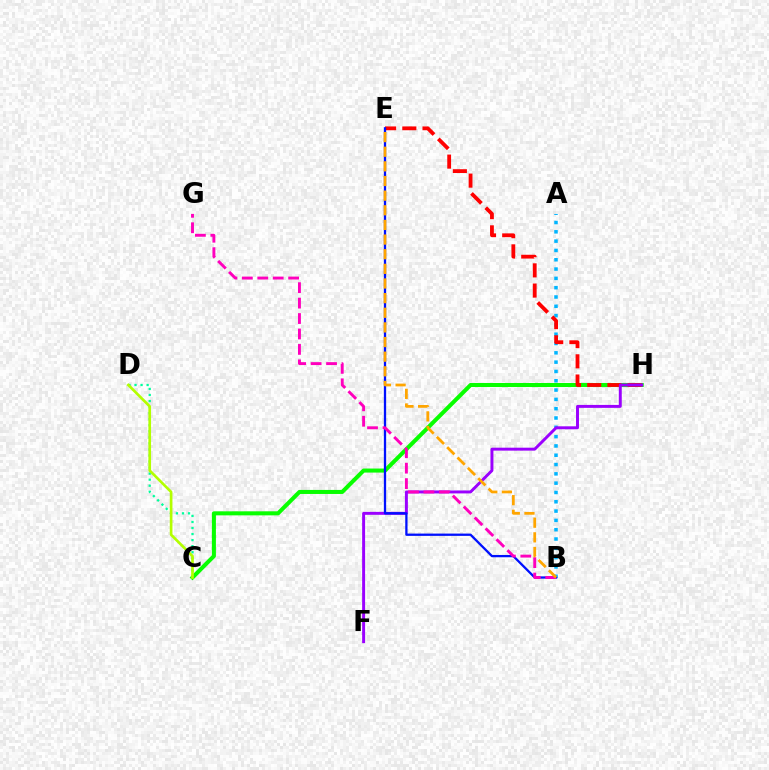{('C', 'D'): [{'color': '#00ff9d', 'line_style': 'dotted', 'thickness': 1.64}, {'color': '#b3ff00', 'line_style': 'solid', 'thickness': 1.92}], ('A', 'B'): [{'color': '#00b5ff', 'line_style': 'dotted', 'thickness': 2.53}], ('C', 'H'): [{'color': '#08ff00', 'line_style': 'solid', 'thickness': 2.91}], ('E', 'H'): [{'color': '#ff0000', 'line_style': 'dashed', 'thickness': 2.74}], ('F', 'H'): [{'color': '#9b00ff', 'line_style': 'solid', 'thickness': 2.12}], ('B', 'E'): [{'color': '#0010ff', 'line_style': 'solid', 'thickness': 1.65}, {'color': '#ffa500', 'line_style': 'dashed', 'thickness': 1.99}], ('B', 'G'): [{'color': '#ff00bd', 'line_style': 'dashed', 'thickness': 2.1}]}